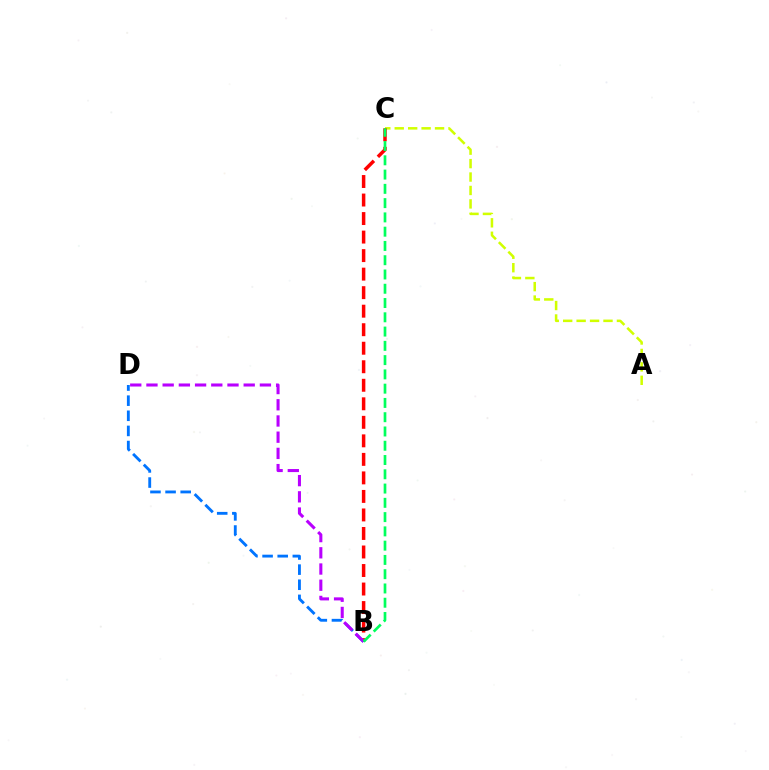{('A', 'C'): [{'color': '#d1ff00', 'line_style': 'dashed', 'thickness': 1.83}], ('B', 'C'): [{'color': '#ff0000', 'line_style': 'dashed', 'thickness': 2.52}, {'color': '#00ff5c', 'line_style': 'dashed', 'thickness': 1.94}], ('B', 'D'): [{'color': '#0074ff', 'line_style': 'dashed', 'thickness': 2.05}, {'color': '#b900ff', 'line_style': 'dashed', 'thickness': 2.2}]}